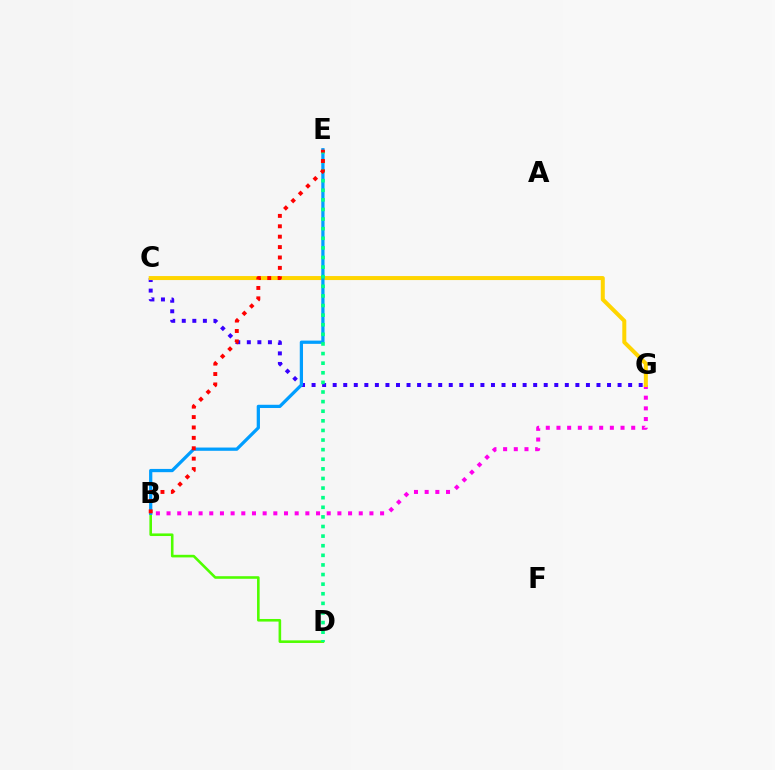{('C', 'G'): [{'color': '#3700ff', 'line_style': 'dotted', 'thickness': 2.87}, {'color': '#ffd500', 'line_style': 'solid', 'thickness': 2.88}], ('B', 'D'): [{'color': '#4fff00', 'line_style': 'solid', 'thickness': 1.87}], ('B', 'G'): [{'color': '#ff00ed', 'line_style': 'dotted', 'thickness': 2.9}], ('B', 'E'): [{'color': '#009eff', 'line_style': 'solid', 'thickness': 2.34}, {'color': '#ff0000', 'line_style': 'dotted', 'thickness': 2.83}], ('D', 'E'): [{'color': '#00ff86', 'line_style': 'dotted', 'thickness': 2.61}]}